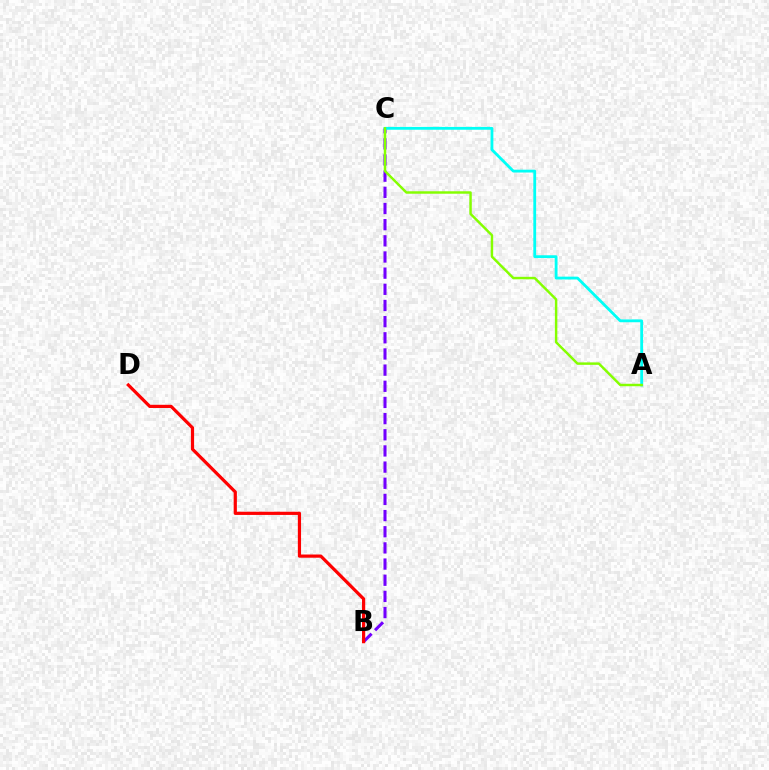{('B', 'C'): [{'color': '#7200ff', 'line_style': 'dashed', 'thickness': 2.2}], ('A', 'C'): [{'color': '#00fff6', 'line_style': 'solid', 'thickness': 2.03}, {'color': '#84ff00', 'line_style': 'solid', 'thickness': 1.77}], ('B', 'D'): [{'color': '#ff0000', 'line_style': 'solid', 'thickness': 2.31}]}